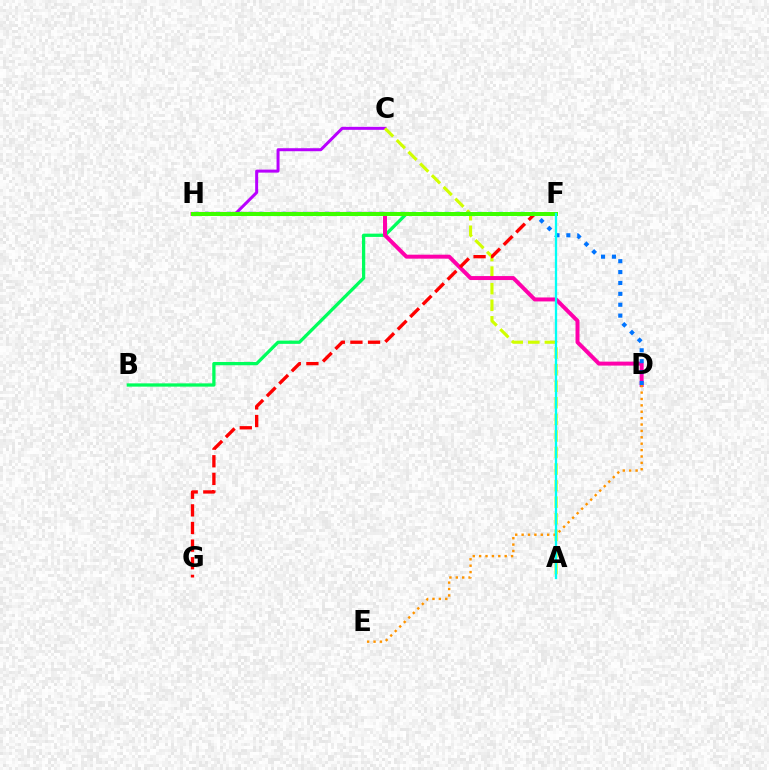{('B', 'F'): [{'color': '#00ff5c', 'line_style': 'solid', 'thickness': 2.36}], ('F', 'H'): [{'color': '#2500ff', 'line_style': 'dashed', 'thickness': 2.71}, {'color': '#3dff00', 'line_style': 'solid', 'thickness': 2.88}], ('C', 'H'): [{'color': '#b900ff', 'line_style': 'solid', 'thickness': 2.16}], ('A', 'C'): [{'color': '#d1ff00', 'line_style': 'dashed', 'thickness': 2.25}], ('D', 'H'): [{'color': '#ff00ac', 'line_style': 'solid', 'thickness': 2.86}, {'color': '#0074ff', 'line_style': 'dotted', 'thickness': 2.96}], ('F', 'G'): [{'color': '#ff0000', 'line_style': 'dashed', 'thickness': 2.39}], ('D', 'E'): [{'color': '#ff9400', 'line_style': 'dotted', 'thickness': 1.74}], ('A', 'F'): [{'color': '#00fff6', 'line_style': 'solid', 'thickness': 1.65}]}